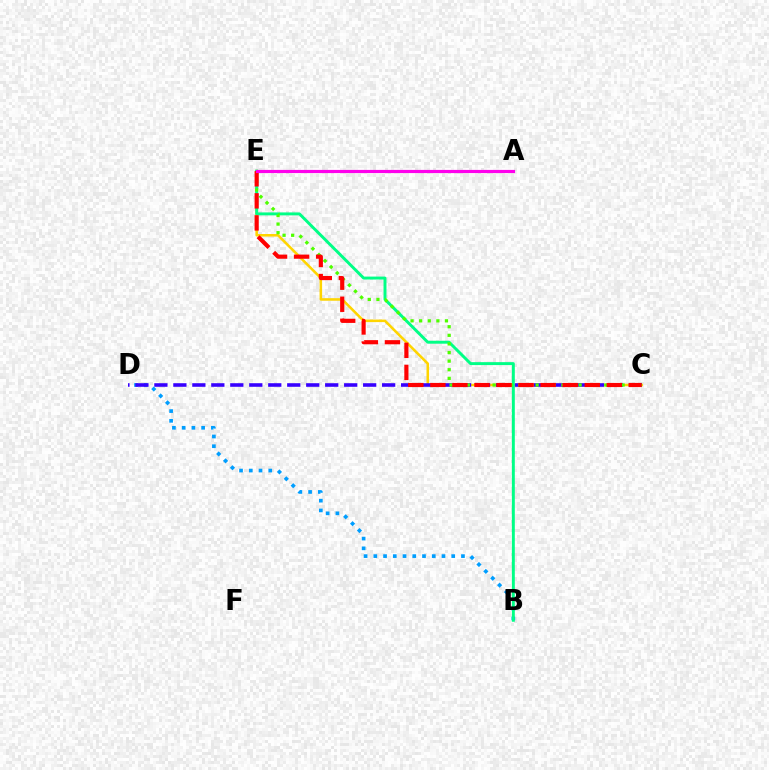{('C', 'E'): [{'color': '#ffd500', 'line_style': 'solid', 'thickness': 1.84}, {'color': '#4fff00', 'line_style': 'dotted', 'thickness': 2.34}, {'color': '#ff0000', 'line_style': 'dashed', 'thickness': 3.0}], ('B', 'D'): [{'color': '#009eff', 'line_style': 'dotted', 'thickness': 2.65}], ('C', 'D'): [{'color': '#3700ff', 'line_style': 'dashed', 'thickness': 2.58}], ('B', 'E'): [{'color': '#00ff86', 'line_style': 'solid', 'thickness': 2.12}], ('A', 'E'): [{'color': '#ff00ed', 'line_style': 'solid', 'thickness': 2.29}]}